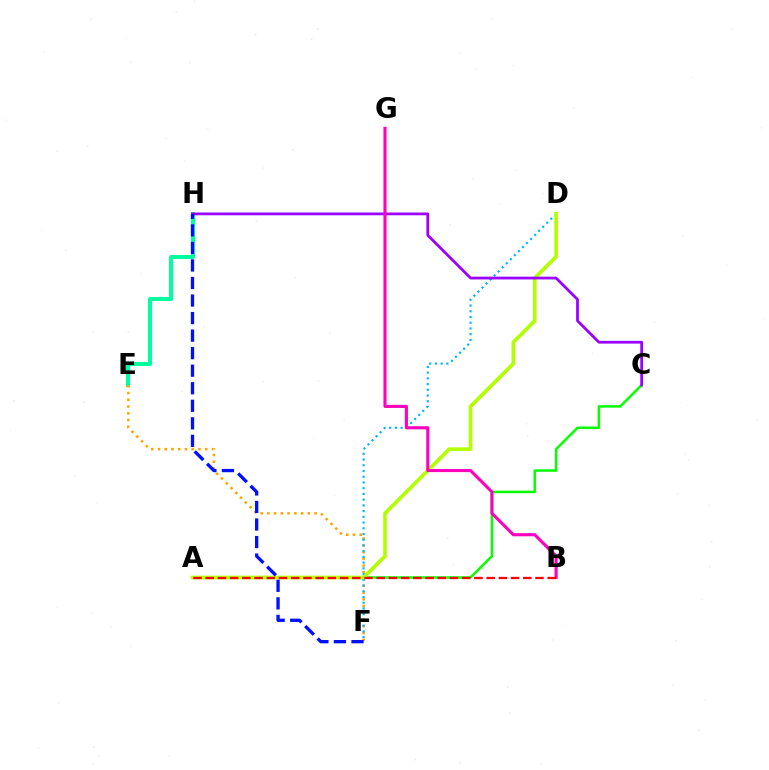{('E', 'H'): [{'color': '#00ff9d', 'line_style': 'solid', 'thickness': 2.89}], ('E', 'F'): [{'color': '#ffa500', 'line_style': 'dotted', 'thickness': 1.83}], ('D', 'F'): [{'color': '#00b5ff', 'line_style': 'dotted', 'thickness': 1.56}], ('A', 'C'): [{'color': '#08ff00', 'line_style': 'solid', 'thickness': 1.81}], ('A', 'D'): [{'color': '#b3ff00', 'line_style': 'solid', 'thickness': 2.64}], ('C', 'H'): [{'color': '#9b00ff', 'line_style': 'solid', 'thickness': 1.99}], ('F', 'H'): [{'color': '#0010ff', 'line_style': 'dashed', 'thickness': 2.38}], ('B', 'G'): [{'color': '#ff00bd', 'line_style': 'solid', 'thickness': 2.24}], ('A', 'B'): [{'color': '#ff0000', 'line_style': 'dashed', 'thickness': 1.66}]}